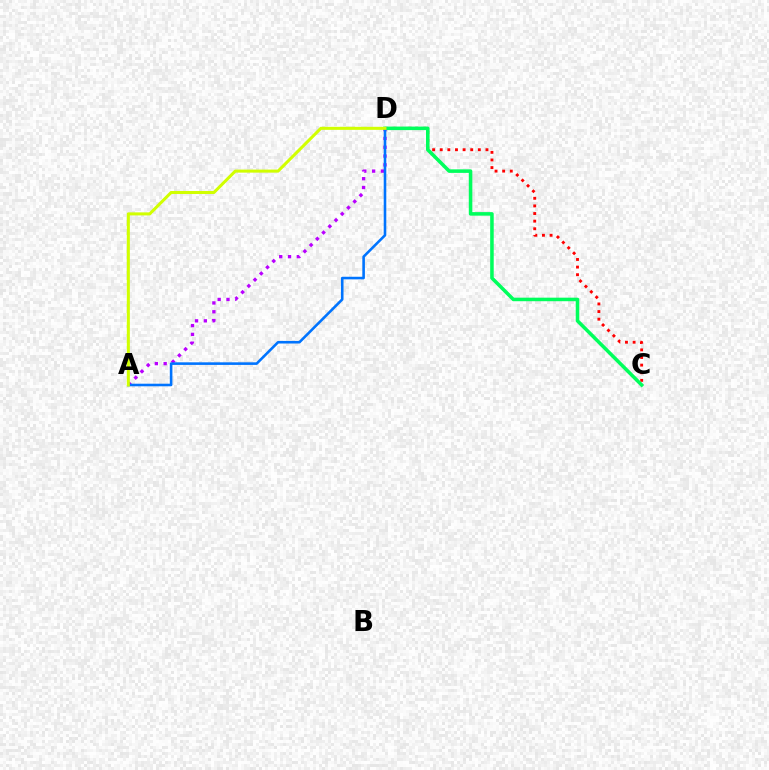{('C', 'D'): [{'color': '#ff0000', 'line_style': 'dotted', 'thickness': 2.07}, {'color': '#00ff5c', 'line_style': 'solid', 'thickness': 2.55}], ('A', 'D'): [{'color': '#b900ff', 'line_style': 'dotted', 'thickness': 2.39}, {'color': '#0074ff', 'line_style': 'solid', 'thickness': 1.86}, {'color': '#d1ff00', 'line_style': 'solid', 'thickness': 2.19}]}